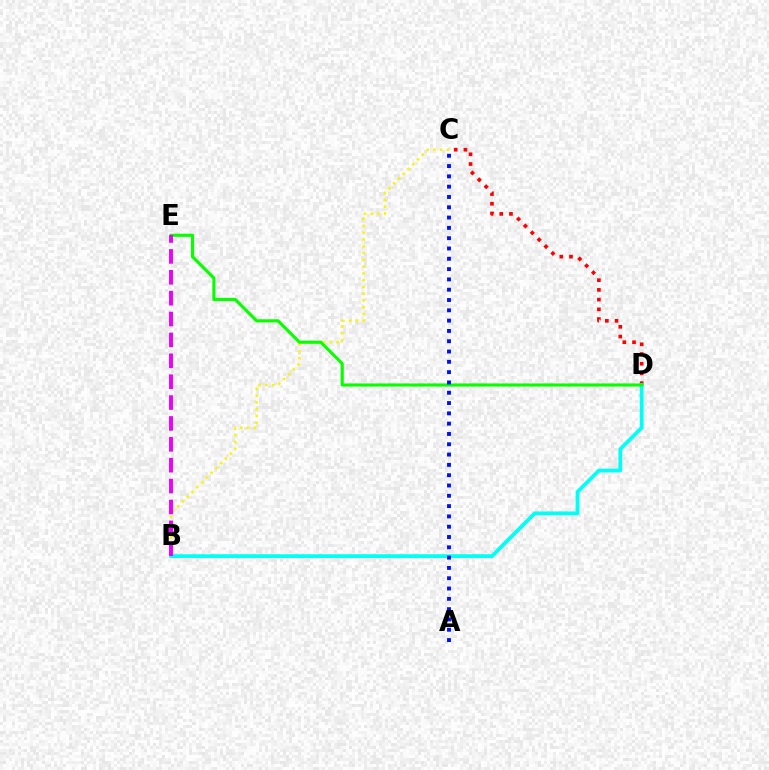{('C', 'D'): [{'color': '#ff0000', 'line_style': 'dotted', 'thickness': 2.64}], ('B', 'C'): [{'color': '#fcf500', 'line_style': 'dotted', 'thickness': 1.84}], ('B', 'D'): [{'color': '#00fff6', 'line_style': 'solid', 'thickness': 2.7}], ('D', 'E'): [{'color': '#08ff00', 'line_style': 'solid', 'thickness': 2.24}], ('B', 'E'): [{'color': '#ee00ff', 'line_style': 'dashed', 'thickness': 2.84}], ('A', 'C'): [{'color': '#0010ff', 'line_style': 'dotted', 'thickness': 2.8}]}